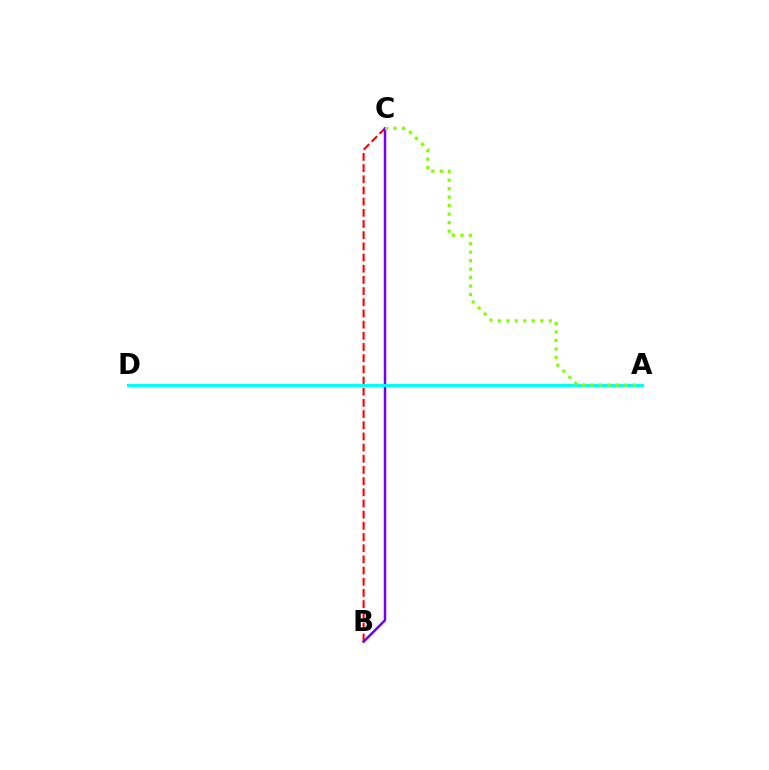{('B', 'C'): [{'color': '#ff0000', 'line_style': 'dashed', 'thickness': 1.52}, {'color': '#7200ff', 'line_style': 'solid', 'thickness': 1.79}], ('A', 'D'): [{'color': '#00fff6', 'line_style': 'solid', 'thickness': 2.24}], ('A', 'C'): [{'color': '#84ff00', 'line_style': 'dotted', 'thickness': 2.31}]}